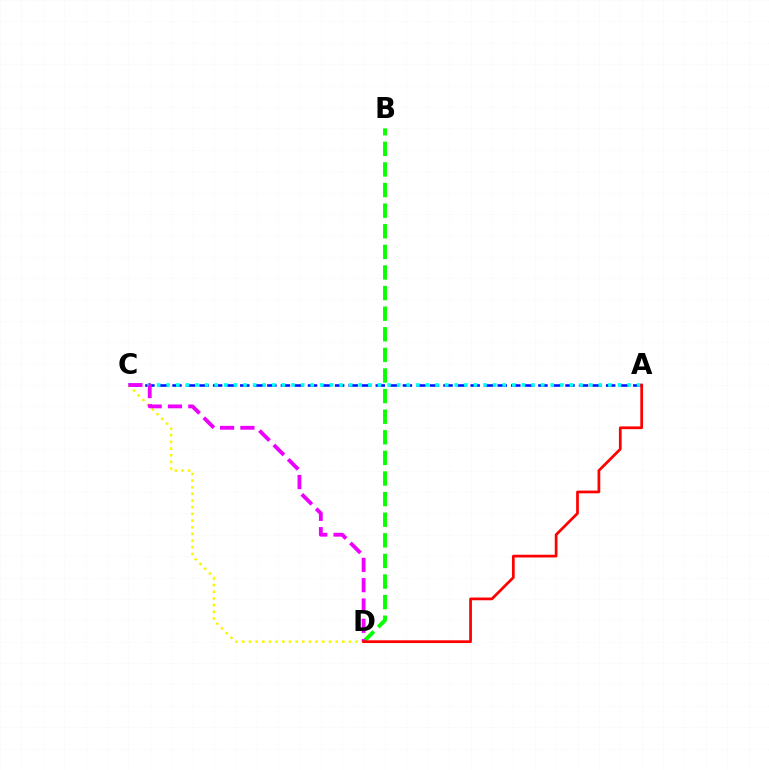{('A', 'C'): [{'color': '#0010ff', 'line_style': 'dashed', 'thickness': 1.84}, {'color': '#00fff6', 'line_style': 'dotted', 'thickness': 2.61}], ('C', 'D'): [{'color': '#fcf500', 'line_style': 'dotted', 'thickness': 1.81}, {'color': '#ee00ff', 'line_style': 'dashed', 'thickness': 2.76}], ('B', 'D'): [{'color': '#08ff00', 'line_style': 'dashed', 'thickness': 2.8}], ('A', 'D'): [{'color': '#ff0000', 'line_style': 'solid', 'thickness': 1.96}]}